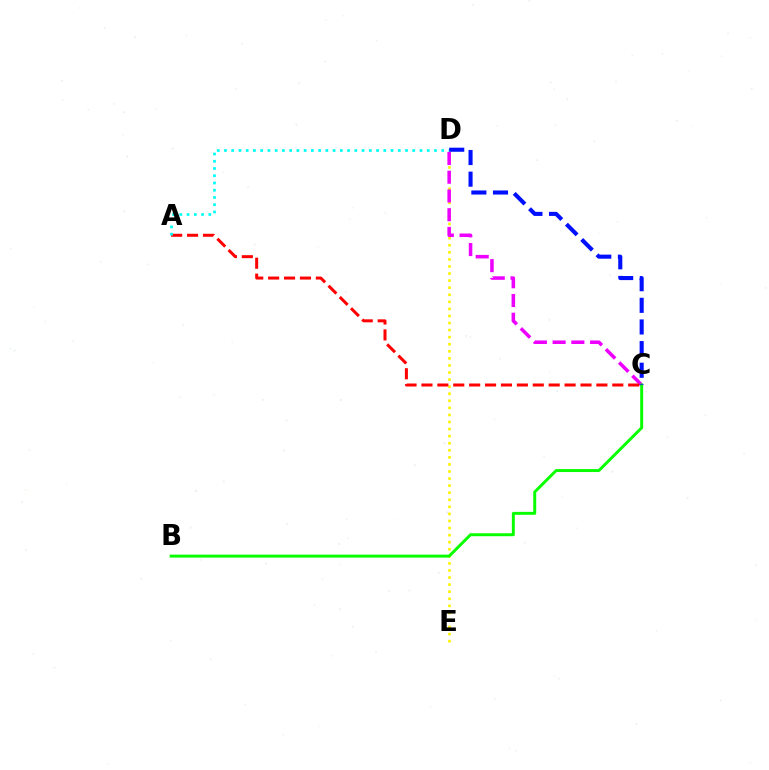{('D', 'E'): [{'color': '#fcf500', 'line_style': 'dotted', 'thickness': 1.92}], ('C', 'D'): [{'color': '#ee00ff', 'line_style': 'dashed', 'thickness': 2.55}, {'color': '#0010ff', 'line_style': 'dashed', 'thickness': 2.94}], ('A', 'C'): [{'color': '#ff0000', 'line_style': 'dashed', 'thickness': 2.16}], ('A', 'D'): [{'color': '#00fff6', 'line_style': 'dotted', 'thickness': 1.97}], ('B', 'C'): [{'color': '#08ff00', 'line_style': 'solid', 'thickness': 2.13}]}